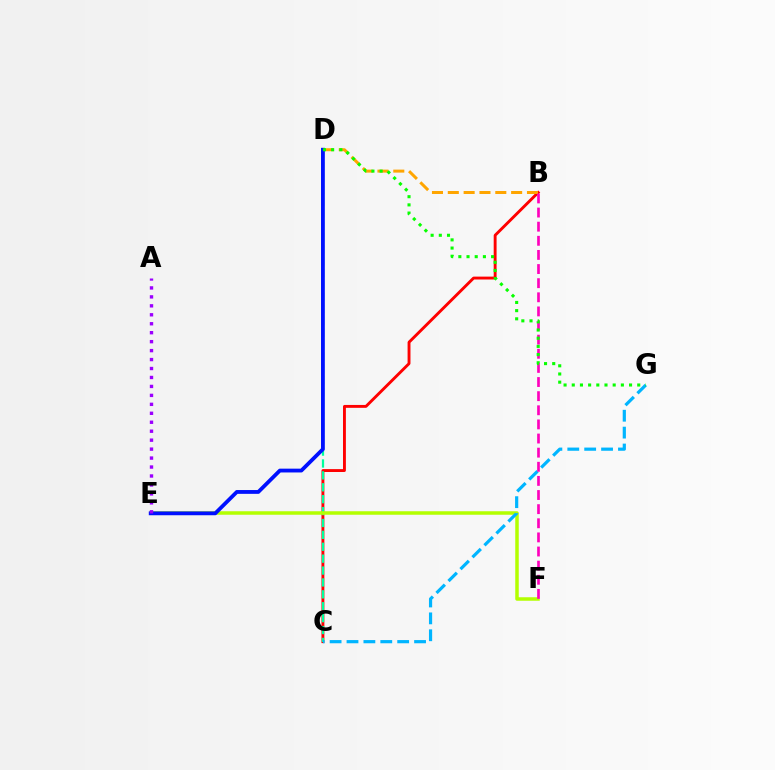{('B', 'C'): [{'color': '#ff0000', 'line_style': 'solid', 'thickness': 2.08}], ('C', 'D'): [{'color': '#00ff9d', 'line_style': 'dashed', 'thickness': 1.62}], ('E', 'F'): [{'color': '#b3ff00', 'line_style': 'solid', 'thickness': 2.52}], ('C', 'G'): [{'color': '#00b5ff', 'line_style': 'dashed', 'thickness': 2.29}], ('B', 'D'): [{'color': '#ffa500', 'line_style': 'dashed', 'thickness': 2.15}], ('B', 'F'): [{'color': '#ff00bd', 'line_style': 'dashed', 'thickness': 1.92}], ('D', 'E'): [{'color': '#0010ff', 'line_style': 'solid', 'thickness': 2.74}], ('D', 'G'): [{'color': '#08ff00', 'line_style': 'dotted', 'thickness': 2.22}], ('A', 'E'): [{'color': '#9b00ff', 'line_style': 'dotted', 'thickness': 2.43}]}